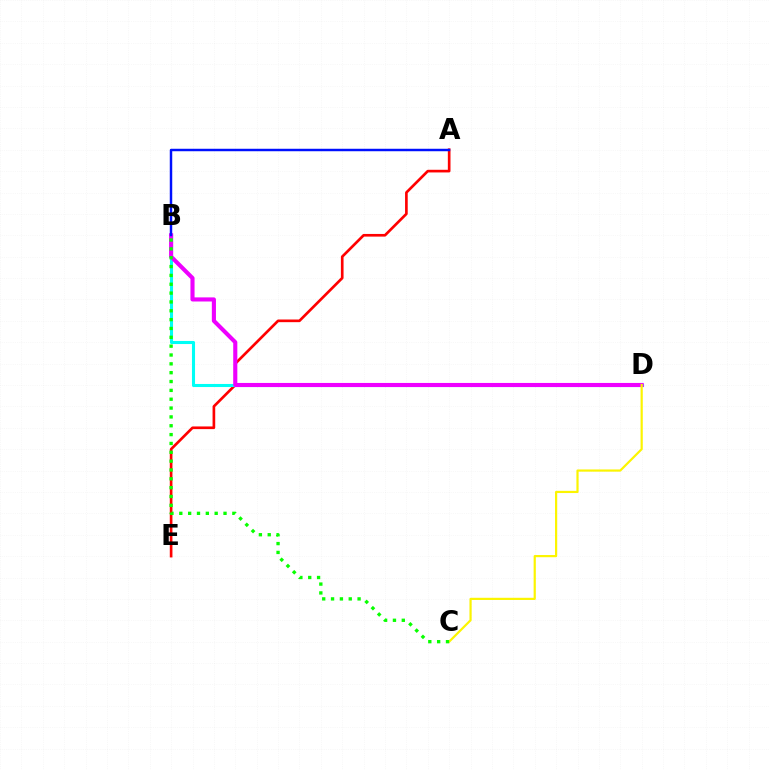{('A', 'E'): [{'color': '#ff0000', 'line_style': 'solid', 'thickness': 1.92}], ('B', 'D'): [{'color': '#00fff6', 'line_style': 'solid', 'thickness': 2.22}, {'color': '#ee00ff', 'line_style': 'solid', 'thickness': 2.96}], ('A', 'B'): [{'color': '#0010ff', 'line_style': 'solid', 'thickness': 1.77}], ('C', 'D'): [{'color': '#fcf500', 'line_style': 'solid', 'thickness': 1.58}], ('B', 'C'): [{'color': '#08ff00', 'line_style': 'dotted', 'thickness': 2.4}]}